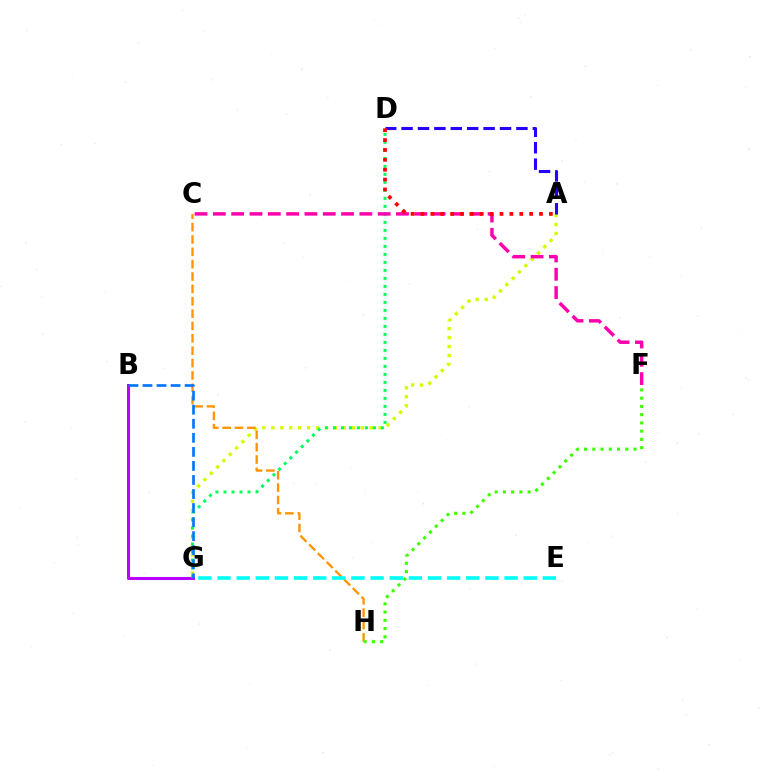{('A', 'G'): [{'color': '#d1ff00', 'line_style': 'dotted', 'thickness': 2.43}], ('B', 'G'): [{'color': '#b900ff', 'line_style': 'solid', 'thickness': 2.2}, {'color': '#0074ff', 'line_style': 'dashed', 'thickness': 1.91}], ('C', 'H'): [{'color': '#ff9400', 'line_style': 'dashed', 'thickness': 1.68}], ('D', 'G'): [{'color': '#00ff5c', 'line_style': 'dotted', 'thickness': 2.17}], ('A', 'D'): [{'color': '#2500ff', 'line_style': 'dashed', 'thickness': 2.23}, {'color': '#ff0000', 'line_style': 'dotted', 'thickness': 2.68}], ('C', 'F'): [{'color': '#ff00ac', 'line_style': 'dashed', 'thickness': 2.49}], ('E', 'G'): [{'color': '#00fff6', 'line_style': 'dashed', 'thickness': 2.6}], ('F', 'H'): [{'color': '#3dff00', 'line_style': 'dotted', 'thickness': 2.24}]}